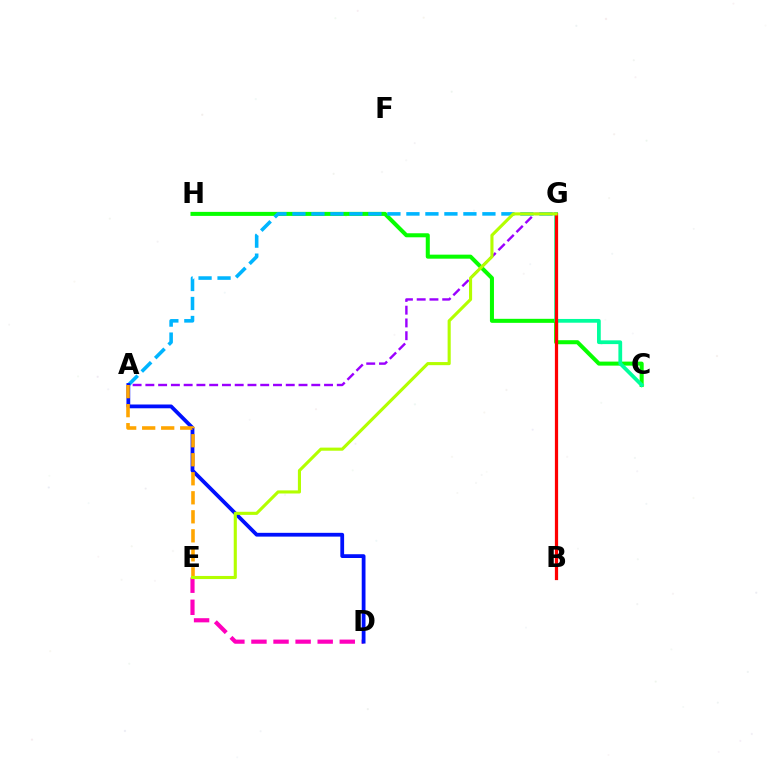{('C', 'H'): [{'color': '#08ff00', 'line_style': 'solid', 'thickness': 2.9}], ('C', 'G'): [{'color': '#00ff9d', 'line_style': 'solid', 'thickness': 2.7}], ('A', 'G'): [{'color': '#9b00ff', 'line_style': 'dashed', 'thickness': 1.73}, {'color': '#00b5ff', 'line_style': 'dashed', 'thickness': 2.58}], ('B', 'G'): [{'color': '#ff0000', 'line_style': 'solid', 'thickness': 2.33}], ('D', 'E'): [{'color': '#ff00bd', 'line_style': 'dashed', 'thickness': 3.0}], ('A', 'D'): [{'color': '#0010ff', 'line_style': 'solid', 'thickness': 2.72}], ('A', 'E'): [{'color': '#ffa500', 'line_style': 'dashed', 'thickness': 2.58}], ('E', 'G'): [{'color': '#b3ff00', 'line_style': 'solid', 'thickness': 2.24}]}